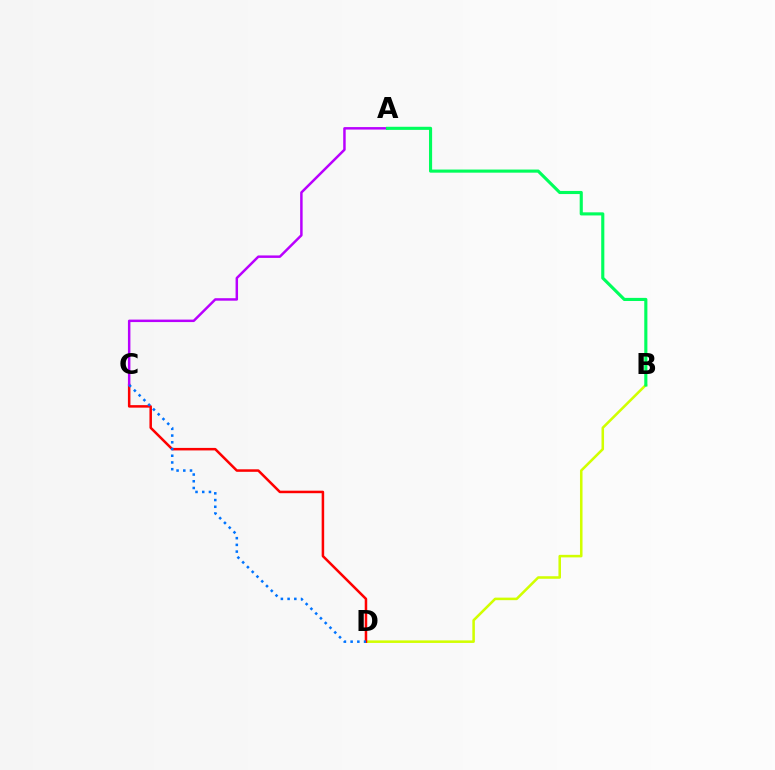{('B', 'D'): [{'color': '#d1ff00', 'line_style': 'solid', 'thickness': 1.83}], ('C', 'D'): [{'color': '#ff0000', 'line_style': 'solid', 'thickness': 1.81}, {'color': '#0074ff', 'line_style': 'dotted', 'thickness': 1.83}], ('A', 'C'): [{'color': '#b900ff', 'line_style': 'solid', 'thickness': 1.78}], ('A', 'B'): [{'color': '#00ff5c', 'line_style': 'solid', 'thickness': 2.24}]}